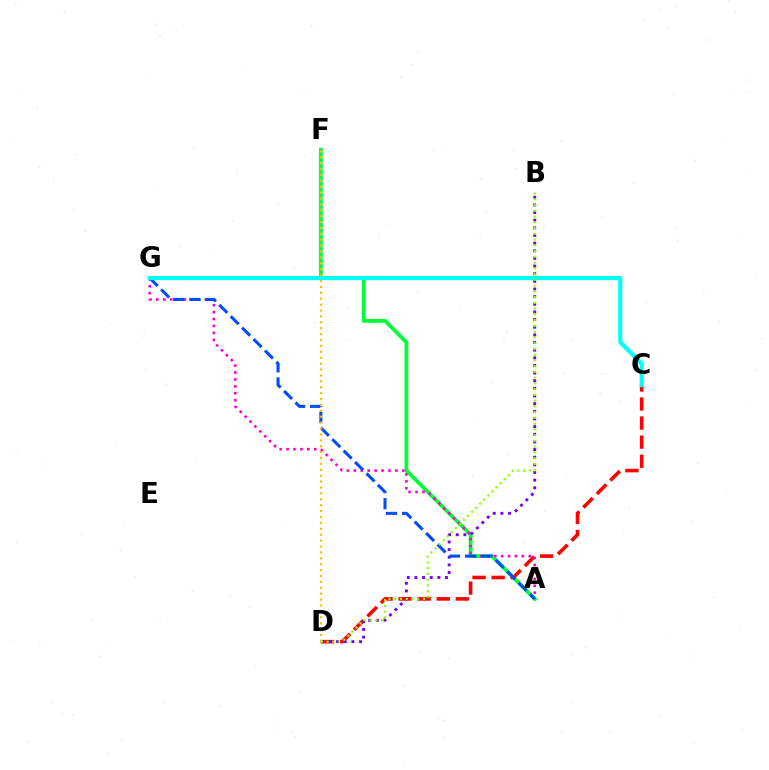{('A', 'F'): [{'color': '#00ff39', 'line_style': 'solid', 'thickness': 2.73}], ('C', 'D'): [{'color': '#ff0000', 'line_style': 'dashed', 'thickness': 2.59}], ('B', 'D'): [{'color': '#7200ff', 'line_style': 'dotted', 'thickness': 2.08}, {'color': '#84ff00', 'line_style': 'dotted', 'thickness': 1.56}], ('A', 'G'): [{'color': '#ff00cf', 'line_style': 'dotted', 'thickness': 1.88}, {'color': '#004bff', 'line_style': 'dashed', 'thickness': 2.19}], ('D', 'F'): [{'color': '#ffbd00', 'line_style': 'dotted', 'thickness': 1.6}], ('C', 'G'): [{'color': '#00fff6', 'line_style': 'solid', 'thickness': 2.98}]}